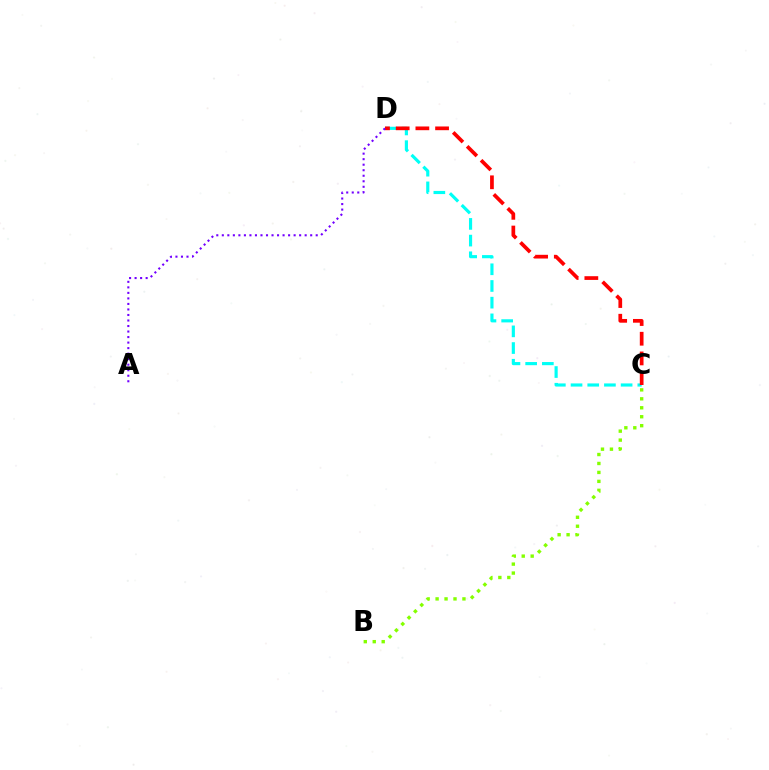{('C', 'D'): [{'color': '#00fff6', 'line_style': 'dashed', 'thickness': 2.27}, {'color': '#ff0000', 'line_style': 'dashed', 'thickness': 2.68}], ('B', 'C'): [{'color': '#84ff00', 'line_style': 'dotted', 'thickness': 2.43}], ('A', 'D'): [{'color': '#7200ff', 'line_style': 'dotted', 'thickness': 1.5}]}